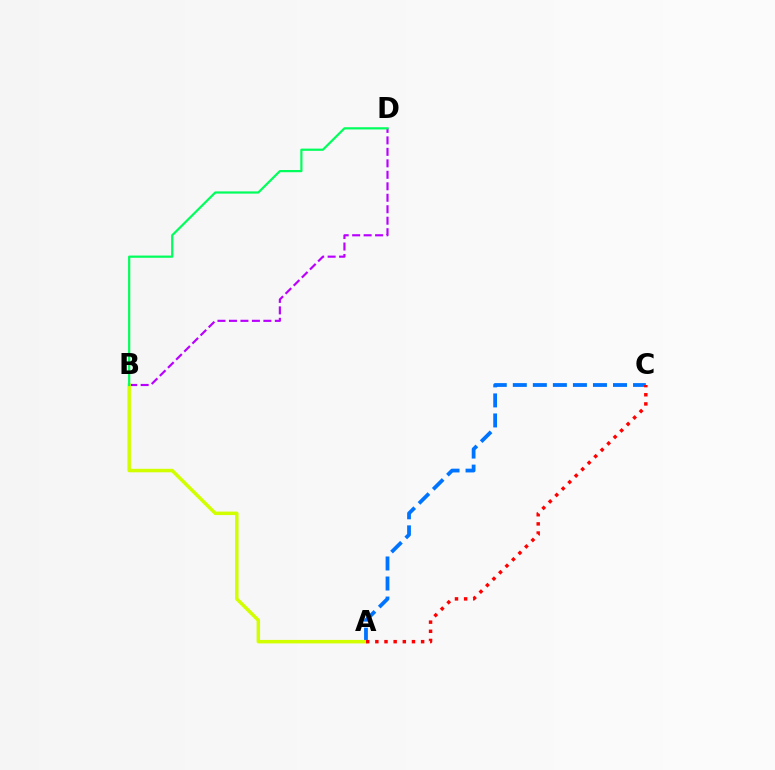{('A', 'C'): [{'color': '#0074ff', 'line_style': 'dashed', 'thickness': 2.72}, {'color': '#ff0000', 'line_style': 'dotted', 'thickness': 2.49}], ('B', 'D'): [{'color': '#b900ff', 'line_style': 'dashed', 'thickness': 1.56}, {'color': '#00ff5c', 'line_style': 'solid', 'thickness': 1.6}], ('A', 'B'): [{'color': '#d1ff00', 'line_style': 'solid', 'thickness': 2.51}]}